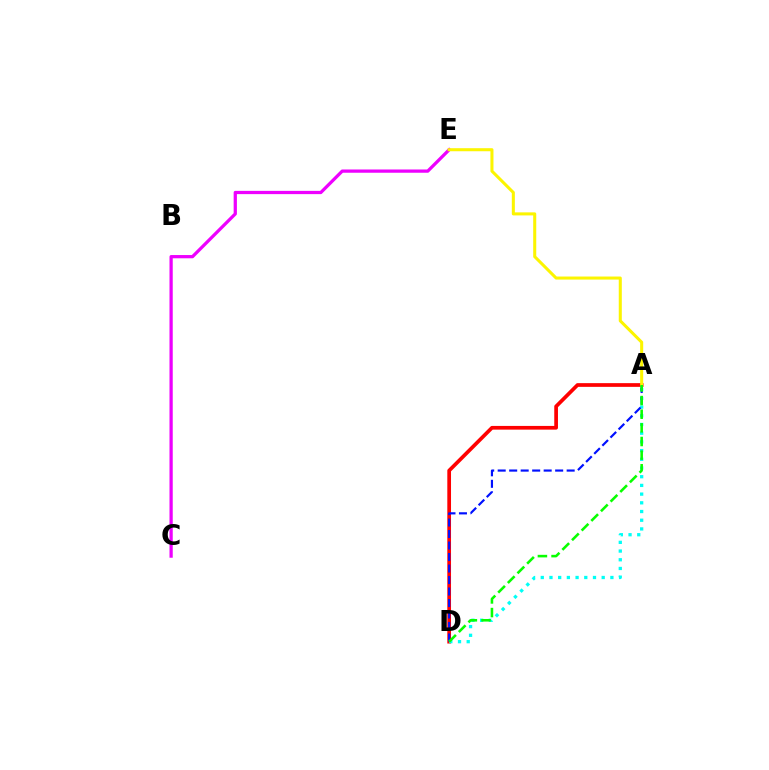{('A', 'D'): [{'color': '#ff0000', 'line_style': 'solid', 'thickness': 2.67}, {'color': '#00fff6', 'line_style': 'dotted', 'thickness': 2.36}, {'color': '#0010ff', 'line_style': 'dashed', 'thickness': 1.56}, {'color': '#08ff00', 'line_style': 'dashed', 'thickness': 1.85}], ('C', 'E'): [{'color': '#ee00ff', 'line_style': 'solid', 'thickness': 2.34}], ('A', 'E'): [{'color': '#fcf500', 'line_style': 'solid', 'thickness': 2.19}]}